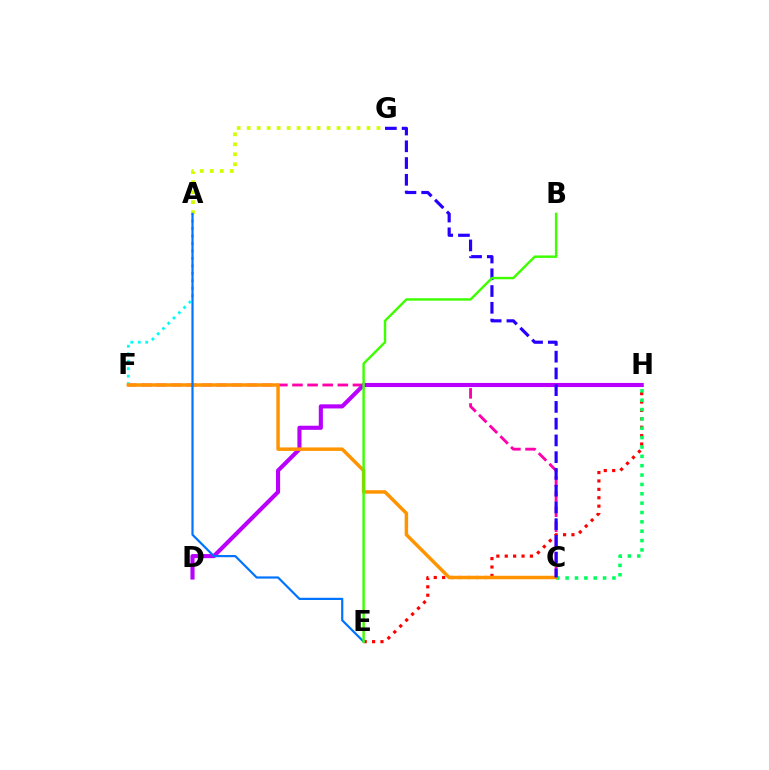{('E', 'H'): [{'color': '#ff0000', 'line_style': 'dotted', 'thickness': 2.28}], ('C', 'F'): [{'color': '#ff00ac', 'line_style': 'dashed', 'thickness': 2.05}, {'color': '#ff9400', 'line_style': 'solid', 'thickness': 2.5}], ('C', 'H'): [{'color': '#00ff5c', 'line_style': 'dotted', 'thickness': 2.54}], ('A', 'F'): [{'color': '#00fff6', 'line_style': 'dotted', 'thickness': 2.03}], ('D', 'H'): [{'color': '#b900ff', 'line_style': 'solid', 'thickness': 2.96}], ('C', 'G'): [{'color': '#2500ff', 'line_style': 'dashed', 'thickness': 2.28}], ('A', 'G'): [{'color': '#d1ff00', 'line_style': 'dotted', 'thickness': 2.71}], ('A', 'E'): [{'color': '#0074ff', 'line_style': 'solid', 'thickness': 1.58}], ('B', 'E'): [{'color': '#3dff00', 'line_style': 'solid', 'thickness': 1.75}]}